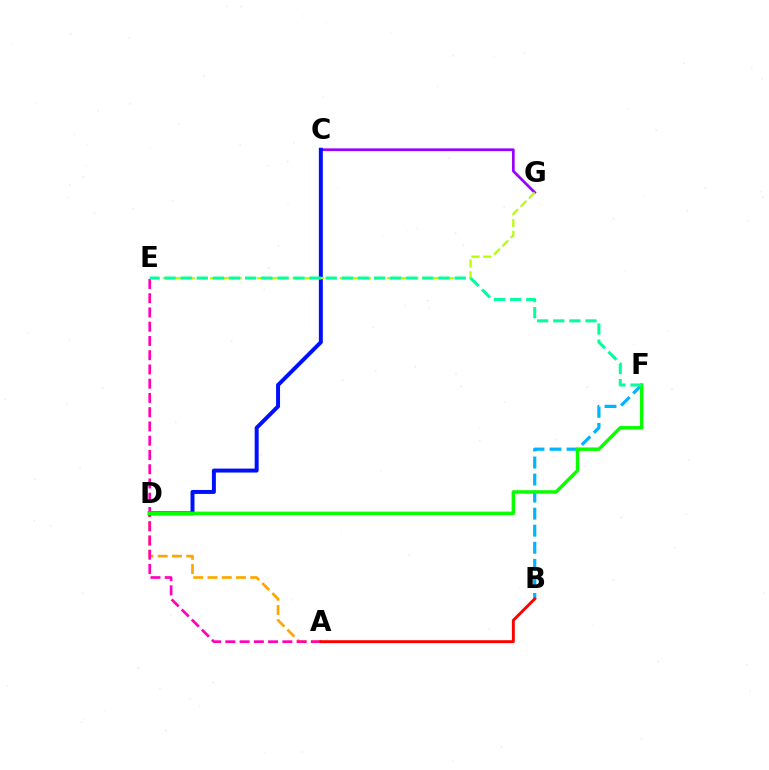{('B', 'F'): [{'color': '#00b5ff', 'line_style': 'dashed', 'thickness': 2.32}], ('A', 'D'): [{'color': '#ffa500', 'line_style': 'dashed', 'thickness': 1.94}], ('C', 'G'): [{'color': '#9b00ff', 'line_style': 'solid', 'thickness': 1.95}], ('C', 'D'): [{'color': '#0010ff', 'line_style': 'solid', 'thickness': 2.85}], ('E', 'G'): [{'color': '#b3ff00', 'line_style': 'dashed', 'thickness': 1.6}], ('A', 'E'): [{'color': '#ff00bd', 'line_style': 'dashed', 'thickness': 1.94}], ('D', 'F'): [{'color': '#08ff00', 'line_style': 'solid', 'thickness': 2.49}], ('E', 'F'): [{'color': '#00ff9d', 'line_style': 'dashed', 'thickness': 2.19}], ('A', 'B'): [{'color': '#ff0000', 'line_style': 'solid', 'thickness': 2.1}]}